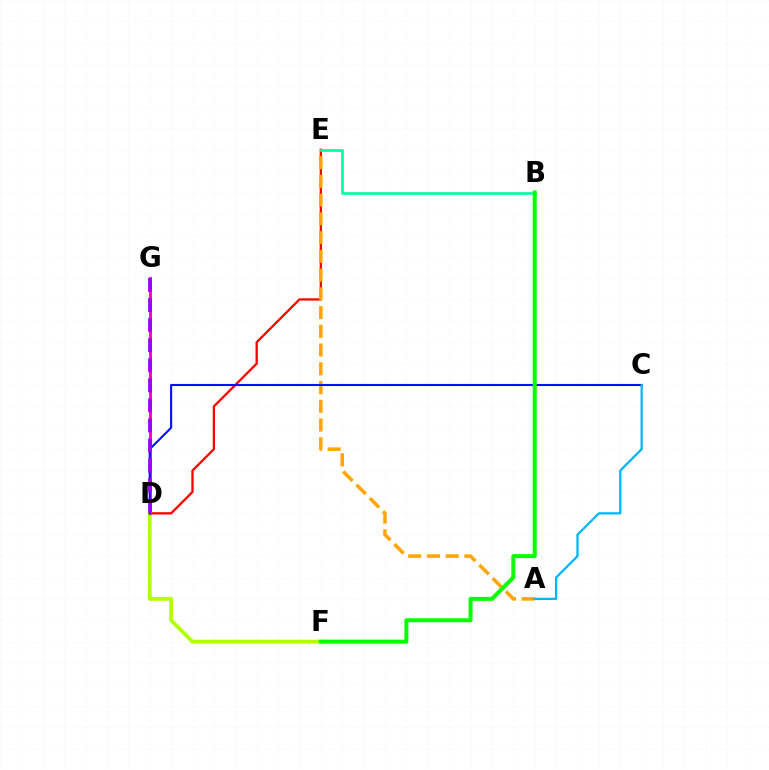{('D', 'E'): [{'color': '#ff0000', 'line_style': 'solid', 'thickness': 1.65}], ('D', 'F'): [{'color': '#b3ff00', 'line_style': 'solid', 'thickness': 2.74}], ('A', 'E'): [{'color': '#ffa500', 'line_style': 'dashed', 'thickness': 2.55}], ('D', 'G'): [{'color': '#ff00bd', 'line_style': 'solid', 'thickness': 2.07}, {'color': '#9b00ff', 'line_style': 'dashed', 'thickness': 2.72}], ('C', 'D'): [{'color': '#0010ff', 'line_style': 'solid', 'thickness': 1.51}], ('B', 'E'): [{'color': '#00ff9d', 'line_style': 'solid', 'thickness': 1.94}], ('B', 'F'): [{'color': '#08ff00', 'line_style': 'solid', 'thickness': 2.89}], ('A', 'C'): [{'color': '#00b5ff', 'line_style': 'solid', 'thickness': 1.62}]}